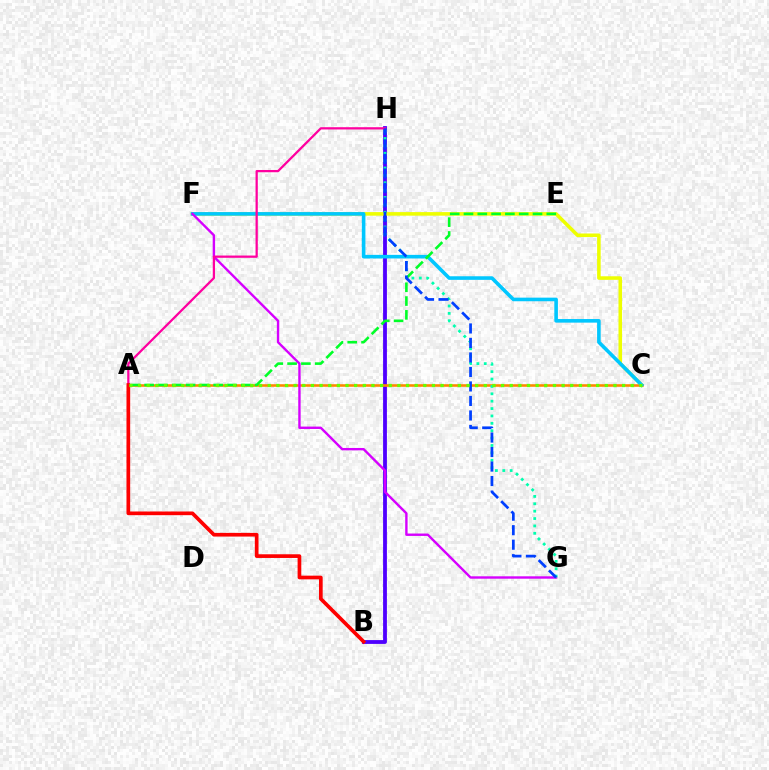{('B', 'H'): [{'color': '#4f00ff', 'line_style': 'solid', 'thickness': 2.74}], ('C', 'F'): [{'color': '#eeff00', 'line_style': 'solid', 'thickness': 2.57}, {'color': '#00c7ff', 'line_style': 'solid', 'thickness': 2.59}], ('A', 'C'): [{'color': '#ff8800', 'line_style': 'solid', 'thickness': 1.86}, {'color': '#66ff00', 'line_style': 'dotted', 'thickness': 2.35}], ('F', 'G'): [{'color': '#d600ff', 'line_style': 'solid', 'thickness': 1.72}], ('G', 'H'): [{'color': '#00ffaf', 'line_style': 'dotted', 'thickness': 2.01}, {'color': '#003fff', 'line_style': 'dashed', 'thickness': 1.97}], ('A', 'H'): [{'color': '#ff00a0', 'line_style': 'solid', 'thickness': 1.62}], ('A', 'B'): [{'color': '#ff0000', 'line_style': 'solid', 'thickness': 2.65}], ('A', 'E'): [{'color': '#00ff27', 'line_style': 'dashed', 'thickness': 1.87}]}